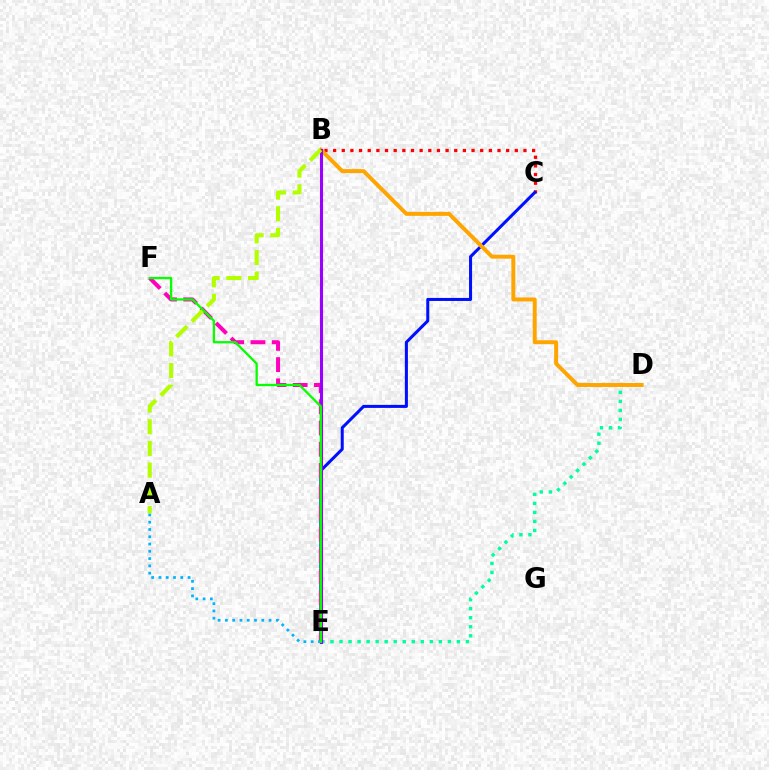{('D', 'E'): [{'color': '#00ff9d', 'line_style': 'dotted', 'thickness': 2.45}], ('B', 'C'): [{'color': '#ff0000', 'line_style': 'dotted', 'thickness': 2.35}], ('C', 'E'): [{'color': '#0010ff', 'line_style': 'solid', 'thickness': 2.19}], ('E', 'F'): [{'color': '#ff00bd', 'line_style': 'dashed', 'thickness': 2.88}, {'color': '#08ff00', 'line_style': 'solid', 'thickness': 1.66}], ('A', 'E'): [{'color': '#00b5ff', 'line_style': 'dotted', 'thickness': 1.98}], ('B', 'D'): [{'color': '#ffa500', 'line_style': 'solid', 'thickness': 2.84}], ('B', 'E'): [{'color': '#9b00ff', 'line_style': 'solid', 'thickness': 2.22}], ('A', 'B'): [{'color': '#b3ff00', 'line_style': 'dashed', 'thickness': 2.95}]}